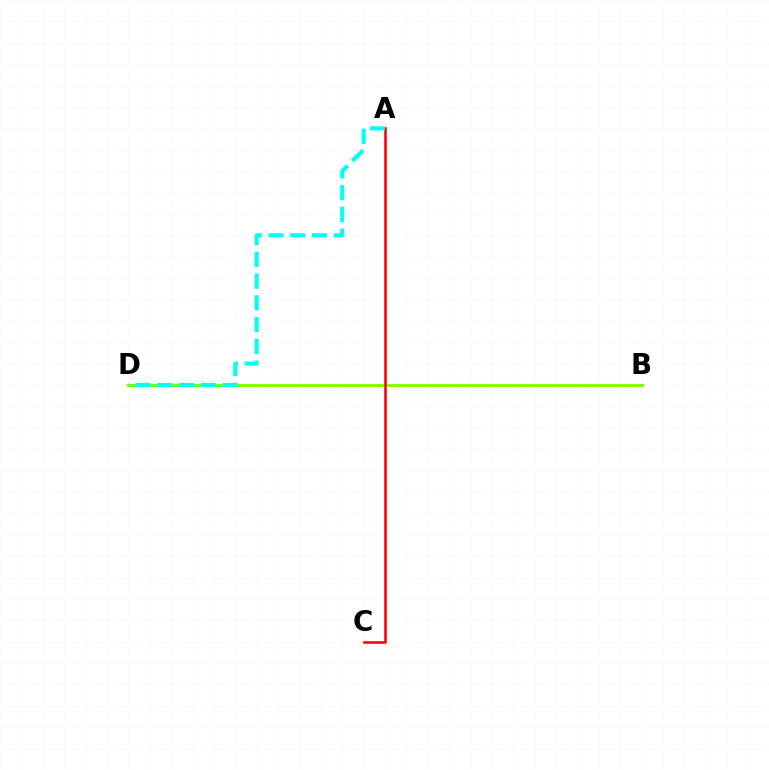{('B', 'D'): [{'color': '#7200ff', 'line_style': 'dashed', 'thickness': 2.03}, {'color': '#84ff00', 'line_style': 'solid', 'thickness': 2.23}], ('A', 'C'): [{'color': '#ff0000', 'line_style': 'solid', 'thickness': 1.86}], ('A', 'D'): [{'color': '#00fff6', 'line_style': 'dashed', 'thickness': 2.95}]}